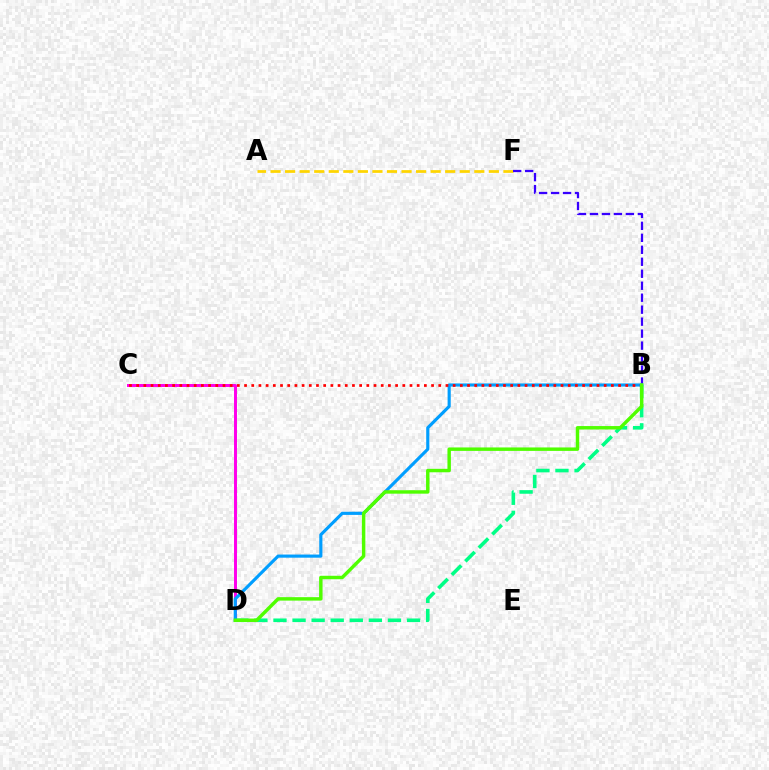{('C', 'D'): [{'color': '#ff00ed', 'line_style': 'solid', 'thickness': 2.14}], ('B', 'D'): [{'color': '#00ff86', 'line_style': 'dashed', 'thickness': 2.59}, {'color': '#009eff', 'line_style': 'solid', 'thickness': 2.26}, {'color': '#4fff00', 'line_style': 'solid', 'thickness': 2.48}], ('A', 'F'): [{'color': '#ffd500', 'line_style': 'dashed', 'thickness': 1.98}], ('B', 'F'): [{'color': '#3700ff', 'line_style': 'dashed', 'thickness': 1.63}], ('B', 'C'): [{'color': '#ff0000', 'line_style': 'dotted', 'thickness': 1.95}]}